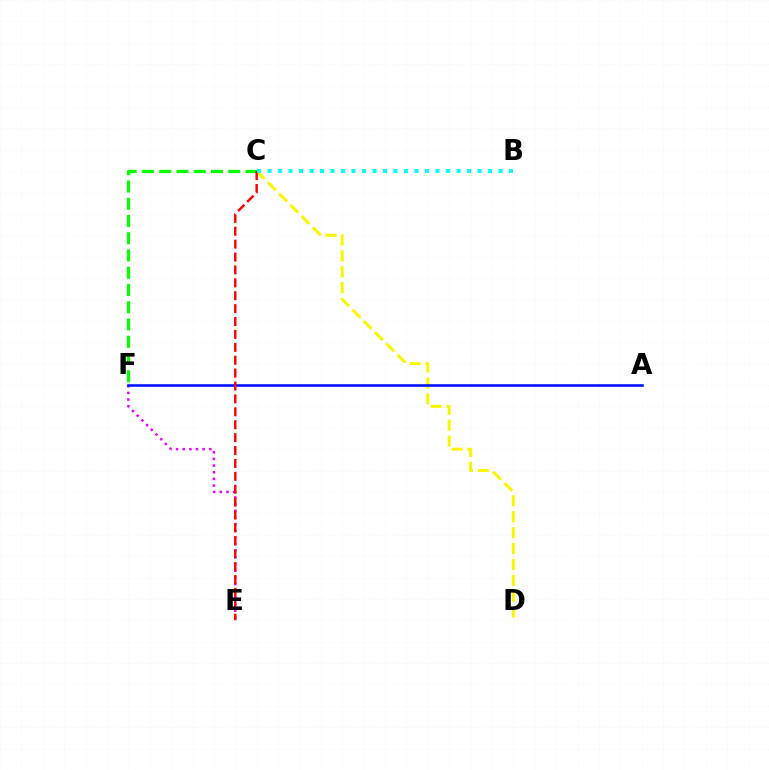{('E', 'F'): [{'color': '#ee00ff', 'line_style': 'dotted', 'thickness': 1.81}], ('C', 'D'): [{'color': '#fcf500', 'line_style': 'dashed', 'thickness': 2.16}], ('A', 'F'): [{'color': '#0010ff', 'line_style': 'solid', 'thickness': 1.87}], ('C', 'F'): [{'color': '#08ff00', 'line_style': 'dashed', 'thickness': 2.34}], ('C', 'E'): [{'color': '#ff0000', 'line_style': 'dashed', 'thickness': 1.75}], ('B', 'C'): [{'color': '#00fff6', 'line_style': 'dotted', 'thickness': 2.85}]}